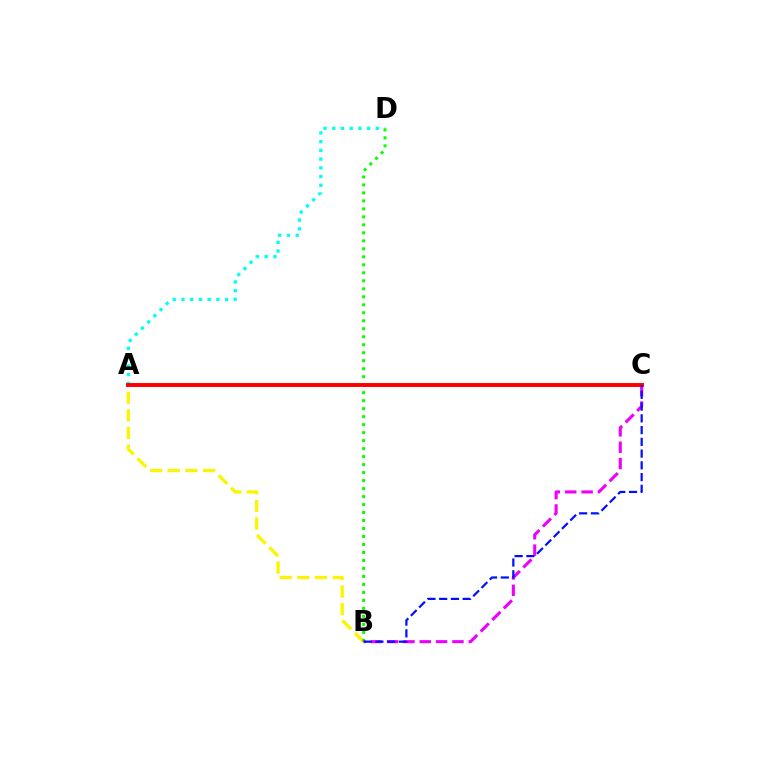{('A', 'B'): [{'color': '#fcf500', 'line_style': 'dashed', 'thickness': 2.39}], ('A', 'D'): [{'color': '#00fff6', 'line_style': 'dotted', 'thickness': 2.37}], ('B', 'D'): [{'color': '#08ff00', 'line_style': 'dotted', 'thickness': 2.17}], ('B', 'C'): [{'color': '#ee00ff', 'line_style': 'dashed', 'thickness': 2.22}, {'color': '#0010ff', 'line_style': 'dashed', 'thickness': 1.6}], ('A', 'C'): [{'color': '#ff0000', 'line_style': 'solid', 'thickness': 2.82}]}